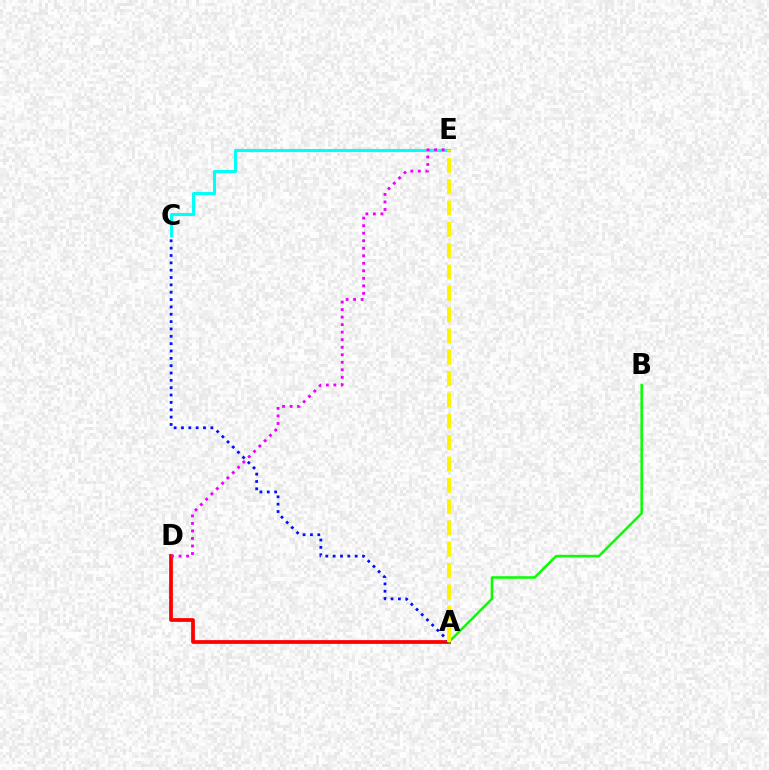{('A', 'D'): [{'color': '#ff0000', 'line_style': 'solid', 'thickness': 2.7}], ('A', 'C'): [{'color': '#0010ff', 'line_style': 'dotted', 'thickness': 2.0}], ('C', 'E'): [{'color': '#00fff6', 'line_style': 'solid', 'thickness': 2.24}], ('A', 'B'): [{'color': '#08ff00', 'line_style': 'solid', 'thickness': 1.82}], ('A', 'E'): [{'color': '#fcf500', 'line_style': 'dashed', 'thickness': 2.9}], ('D', 'E'): [{'color': '#ee00ff', 'line_style': 'dotted', 'thickness': 2.04}]}